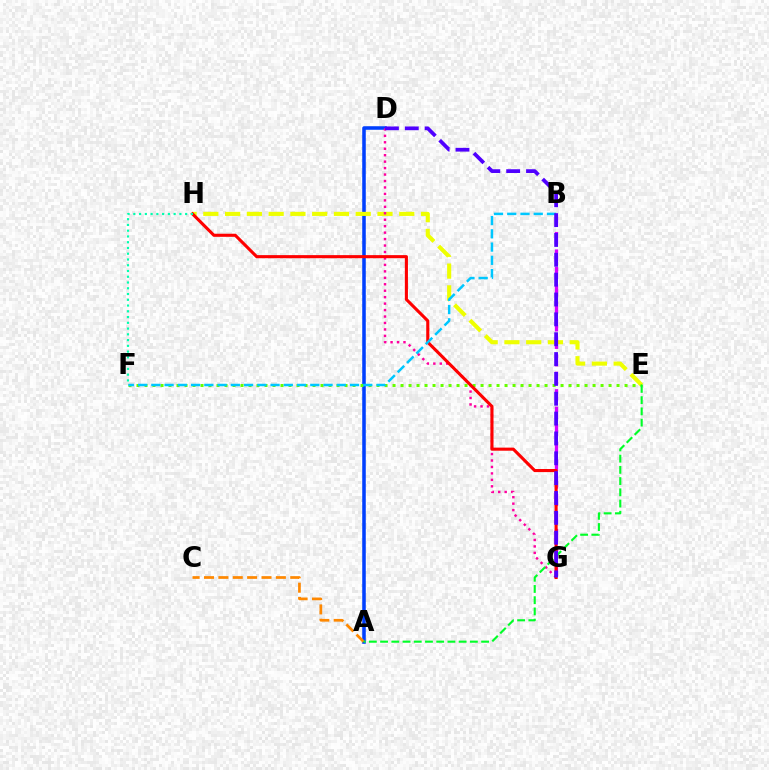{('A', 'D'): [{'color': '#003fff', 'line_style': 'solid', 'thickness': 2.55}], ('E', 'H'): [{'color': '#eeff00', 'line_style': 'dashed', 'thickness': 2.96}], ('D', 'G'): [{'color': '#ff00a0', 'line_style': 'dotted', 'thickness': 1.75}, {'color': '#4f00ff', 'line_style': 'dashed', 'thickness': 2.7}], ('B', 'G'): [{'color': '#d600ff', 'line_style': 'dashed', 'thickness': 2.37}], ('E', 'F'): [{'color': '#66ff00', 'line_style': 'dotted', 'thickness': 2.17}], ('G', 'H'): [{'color': '#ff0000', 'line_style': 'solid', 'thickness': 2.23}], ('A', 'C'): [{'color': '#ff8800', 'line_style': 'dashed', 'thickness': 1.95}], ('A', 'E'): [{'color': '#00ff27', 'line_style': 'dashed', 'thickness': 1.52}], ('F', 'H'): [{'color': '#00ffaf', 'line_style': 'dotted', 'thickness': 1.56}], ('B', 'F'): [{'color': '#00c7ff', 'line_style': 'dashed', 'thickness': 1.8}]}